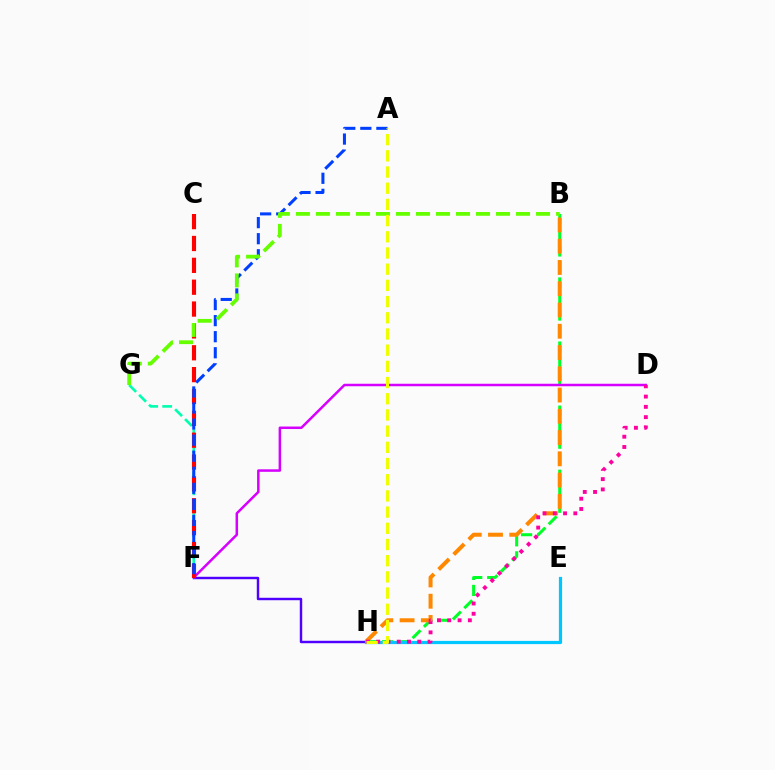{('B', 'H'): [{'color': '#00ff27', 'line_style': 'dashed', 'thickness': 2.18}, {'color': '#ff8800', 'line_style': 'dashed', 'thickness': 2.89}], ('F', 'H'): [{'color': '#4f00ff', 'line_style': 'solid', 'thickness': 1.75}], ('D', 'F'): [{'color': '#d600ff', 'line_style': 'solid', 'thickness': 1.8}], ('E', 'H'): [{'color': '#00c7ff', 'line_style': 'solid', 'thickness': 2.31}], ('F', 'G'): [{'color': '#00ffaf', 'line_style': 'dashed', 'thickness': 1.9}], ('C', 'F'): [{'color': '#ff0000', 'line_style': 'dashed', 'thickness': 2.97}], ('D', 'H'): [{'color': '#ff00a0', 'line_style': 'dotted', 'thickness': 2.79}], ('A', 'F'): [{'color': '#003fff', 'line_style': 'dashed', 'thickness': 2.18}], ('B', 'G'): [{'color': '#66ff00', 'line_style': 'dashed', 'thickness': 2.72}], ('A', 'H'): [{'color': '#eeff00', 'line_style': 'dashed', 'thickness': 2.2}]}